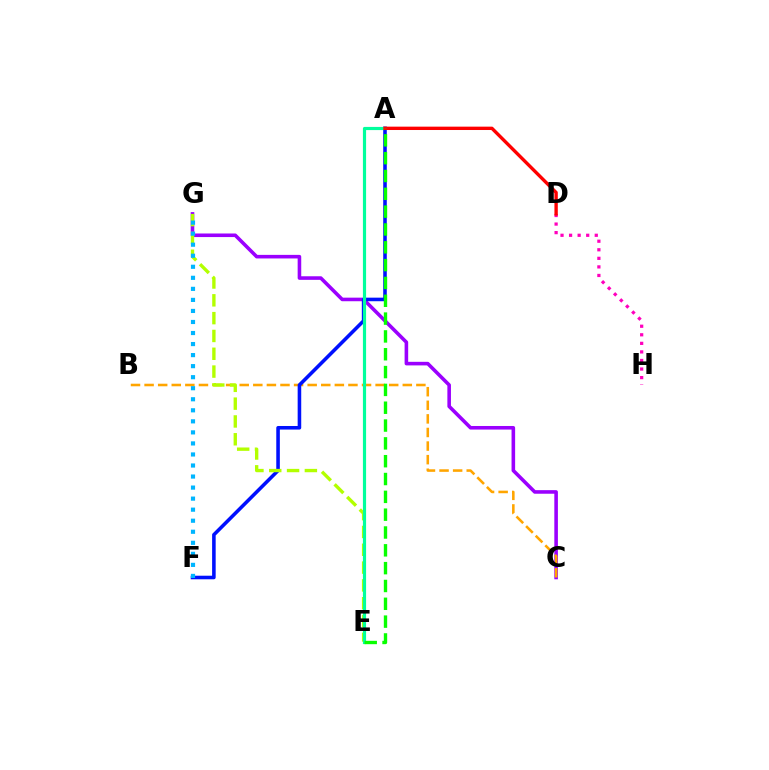{('C', 'G'): [{'color': '#9b00ff', 'line_style': 'solid', 'thickness': 2.58}], ('B', 'C'): [{'color': '#ffa500', 'line_style': 'dashed', 'thickness': 1.85}], ('A', 'F'): [{'color': '#0010ff', 'line_style': 'solid', 'thickness': 2.57}], ('E', 'G'): [{'color': '#b3ff00', 'line_style': 'dashed', 'thickness': 2.42}], ('D', 'H'): [{'color': '#ff00bd', 'line_style': 'dotted', 'thickness': 2.33}], ('A', 'E'): [{'color': '#00ff9d', 'line_style': 'solid', 'thickness': 2.28}, {'color': '#08ff00', 'line_style': 'dashed', 'thickness': 2.42}], ('A', 'D'): [{'color': '#ff0000', 'line_style': 'solid', 'thickness': 2.42}], ('F', 'G'): [{'color': '#00b5ff', 'line_style': 'dotted', 'thickness': 3.0}]}